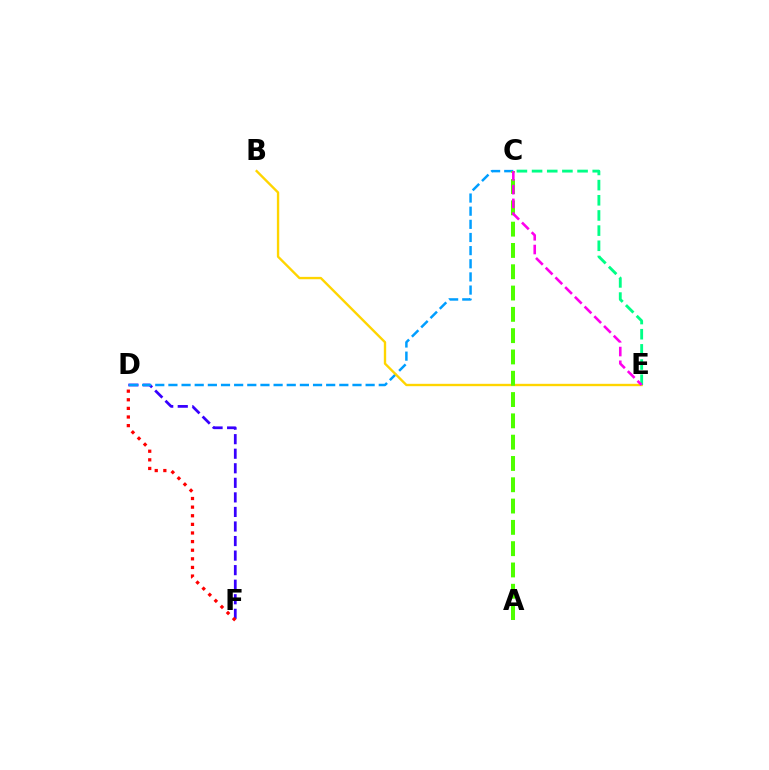{('D', 'F'): [{'color': '#3700ff', 'line_style': 'dashed', 'thickness': 1.98}, {'color': '#ff0000', 'line_style': 'dotted', 'thickness': 2.34}], ('C', 'D'): [{'color': '#009eff', 'line_style': 'dashed', 'thickness': 1.79}], ('B', 'E'): [{'color': '#ffd500', 'line_style': 'solid', 'thickness': 1.71}], ('A', 'C'): [{'color': '#4fff00', 'line_style': 'dashed', 'thickness': 2.89}], ('C', 'E'): [{'color': '#00ff86', 'line_style': 'dashed', 'thickness': 2.06}, {'color': '#ff00ed', 'line_style': 'dashed', 'thickness': 1.87}]}